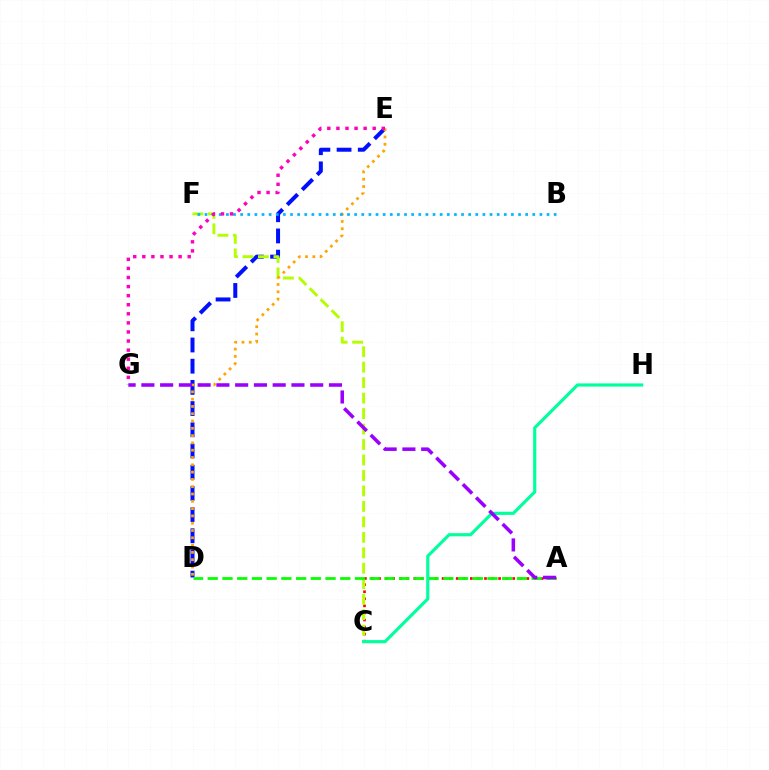{('D', 'E'): [{'color': '#0010ff', 'line_style': 'dashed', 'thickness': 2.88}, {'color': '#ffa500', 'line_style': 'dotted', 'thickness': 1.98}], ('A', 'C'): [{'color': '#ff0000', 'line_style': 'dotted', 'thickness': 1.92}], ('C', 'F'): [{'color': '#b3ff00', 'line_style': 'dashed', 'thickness': 2.1}], ('A', 'D'): [{'color': '#08ff00', 'line_style': 'dashed', 'thickness': 2.0}], ('C', 'H'): [{'color': '#00ff9d', 'line_style': 'solid', 'thickness': 2.28}], ('A', 'G'): [{'color': '#9b00ff', 'line_style': 'dashed', 'thickness': 2.55}], ('B', 'F'): [{'color': '#00b5ff', 'line_style': 'dotted', 'thickness': 1.94}], ('E', 'G'): [{'color': '#ff00bd', 'line_style': 'dotted', 'thickness': 2.47}]}